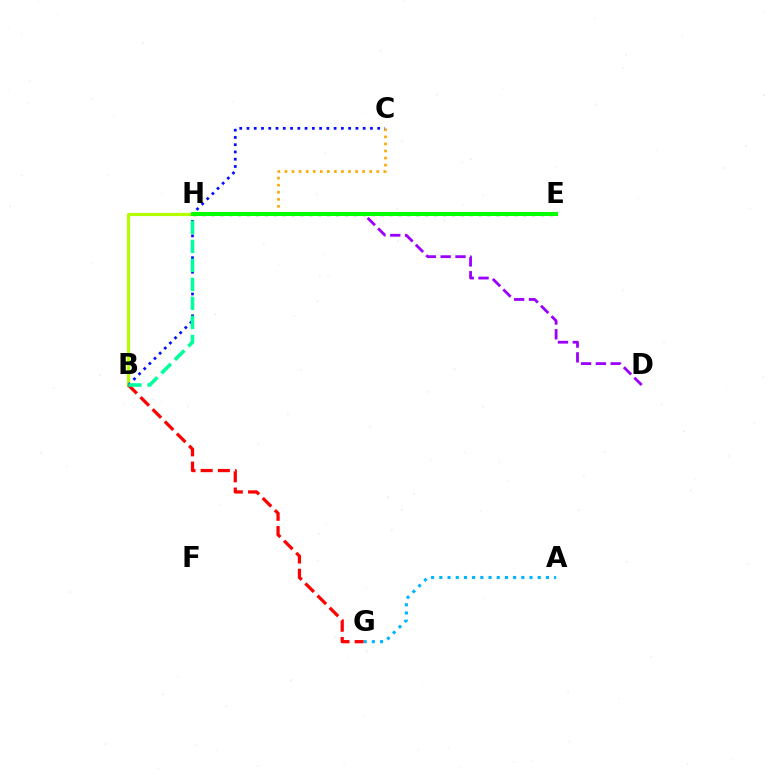{('C', 'H'): [{'color': '#ffa500', 'line_style': 'dotted', 'thickness': 1.92}], ('D', 'H'): [{'color': '#9b00ff', 'line_style': 'dashed', 'thickness': 2.01}], ('B', 'H'): [{'color': '#b3ff00', 'line_style': 'solid', 'thickness': 2.27}, {'color': '#00ff9d', 'line_style': 'dashed', 'thickness': 2.58}], ('E', 'H'): [{'color': '#ff00bd', 'line_style': 'dotted', 'thickness': 2.42}, {'color': '#08ff00', 'line_style': 'solid', 'thickness': 2.88}], ('A', 'G'): [{'color': '#00b5ff', 'line_style': 'dotted', 'thickness': 2.23}], ('B', 'C'): [{'color': '#0010ff', 'line_style': 'dotted', 'thickness': 1.97}], ('B', 'G'): [{'color': '#ff0000', 'line_style': 'dashed', 'thickness': 2.33}]}